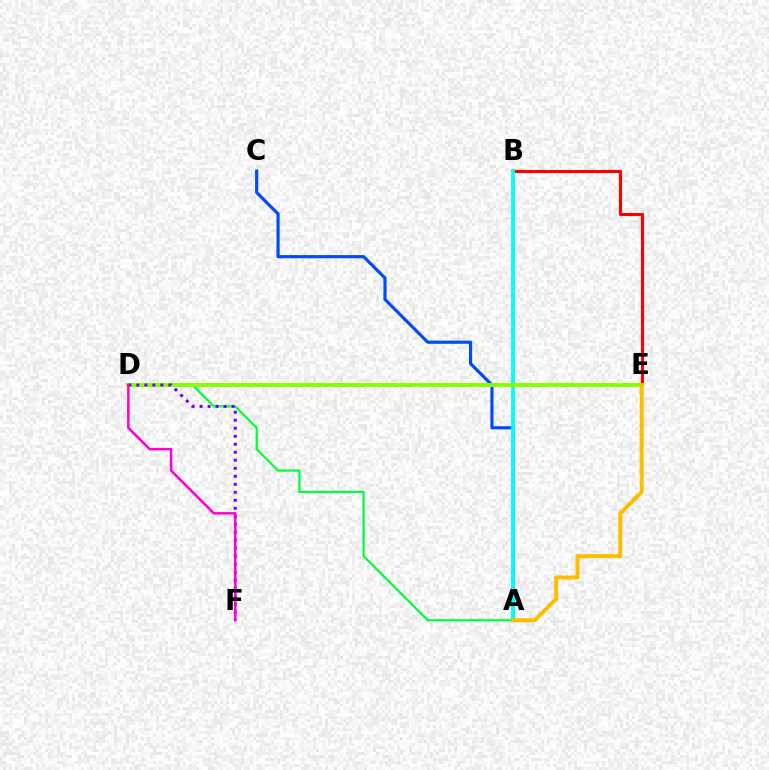{('A', 'D'): [{'color': '#00ff39', 'line_style': 'solid', 'thickness': 1.6}], ('B', 'E'): [{'color': '#ff0000', 'line_style': 'solid', 'thickness': 2.26}], ('A', 'C'): [{'color': '#004bff', 'line_style': 'solid', 'thickness': 2.28}], ('A', 'B'): [{'color': '#00fff6', 'line_style': 'solid', 'thickness': 2.77}], ('D', 'E'): [{'color': '#84ff00', 'line_style': 'solid', 'thickness': 2.82}], ('D', 'F'): [{'color': '#7200ff', 'line_style': 'dotted', 'thickness': 2.18}, {'color': '#ff00cf', 'line_style': 'solid', 'thickness': 1.8}], ('A', 'E'): [{'color': '#ffbd00', 'line_style': 'solid', 'thickness': 2.87}]}